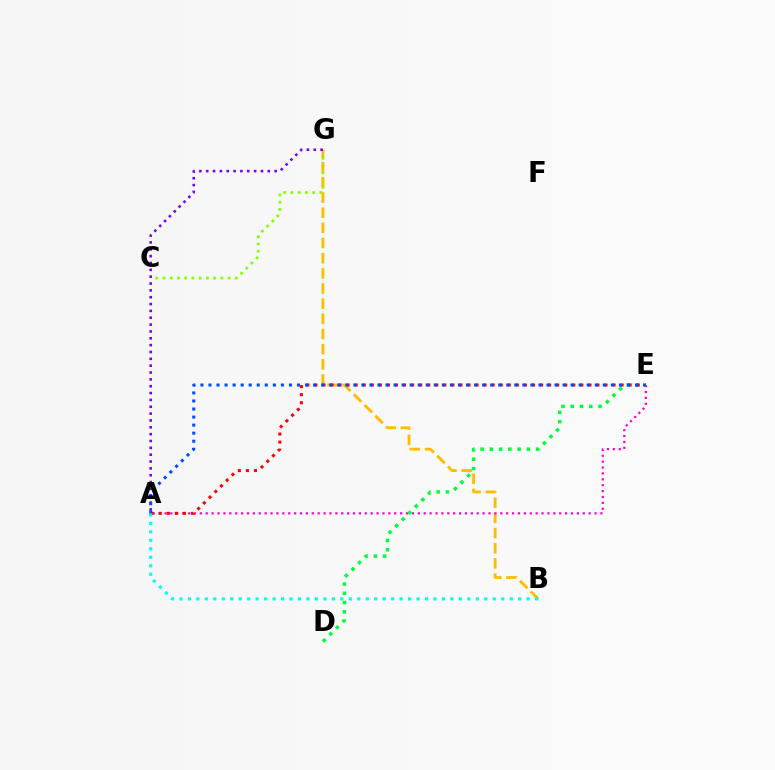{('C', 'G'): [{'color': '#84ff00', 'line_style': 'dotted', 'thickness': 1.97}], ('B', 'G'): [{'color': '#ffbd00', 'line_style': 'dashed', 'thickness': 2.06}], ('A', 'E'): [{'color': '#ff00cf', 'line_style': 'dotted', 'thickness': 1.6}, {'color': '#ff0000', 'line_style': 'dotted', 'thickness': 2.19}, {'color': '#004bff', 'line_style': 'dotted', 'thickness': 2.19}], ('D', 'E'): [{'color': '#00ff39', 'line_style': 'dotted', 'thickness': 2.52}], ('A', 'G'): [{'color': '#7200ff', 'line_style': 'dotted', 'thickness': 1.86}], ('A', 'B'): [{'color': '#00fff6', 'line_style': 'dotted', 'thickness': 2.3}]}